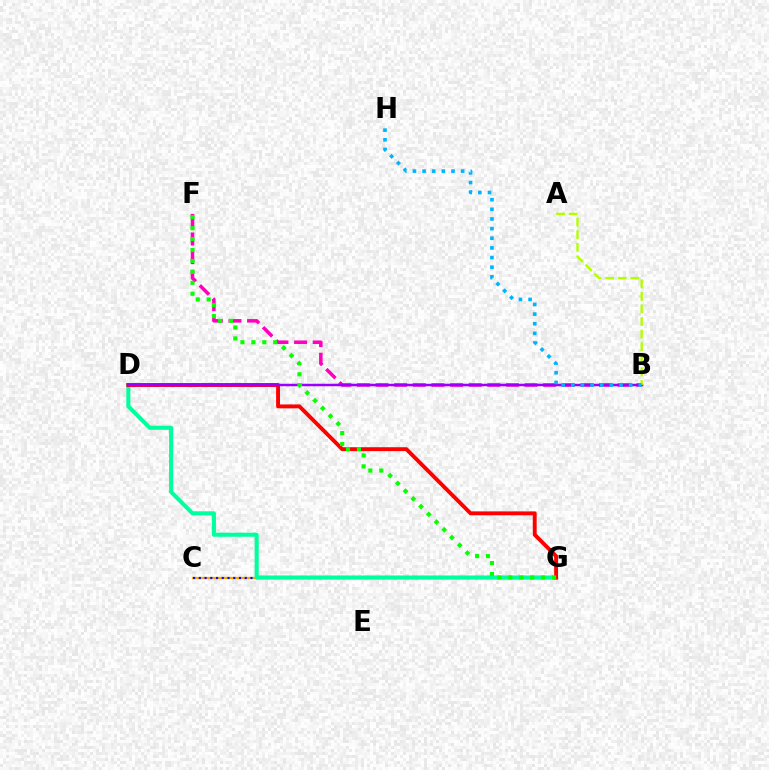{('C', 'G'): [{'color': '#ffa500', 'line_style': 'solid', 'thickness': 1.64}, {'color': '#0010ff', 'line_style': 'dotted', 'thickness': 1.56}], ('D', 'G'): [{'color': '#00ff9d', 'line_style': 'solid', 'thickness': 2.93}, {'color': '#ff0000', 'line_style': 'solid', 'thickness': 2.8}], ('B', 'F'): [{'color': '#ff00bd', 'line_style': 'dashed', 'thickness': 2.53}], ('B', 'D'): [{'color': '#9b00ff', 'line_style': 'solid', 'thickness': 1.79}], ('A', 'B'): [{'color': '#b3ff00', 'line_style': 'dashed', 'thickness': 1.71}], ('F', 'G'): [{'color': '#08ff00', 'line_style': 'dotted', 'thickness': 2.97}], ('B', 'H'): [{'color': '#00b5ff', 'line_style': 'dotted', 'thickness': 2.62}]}